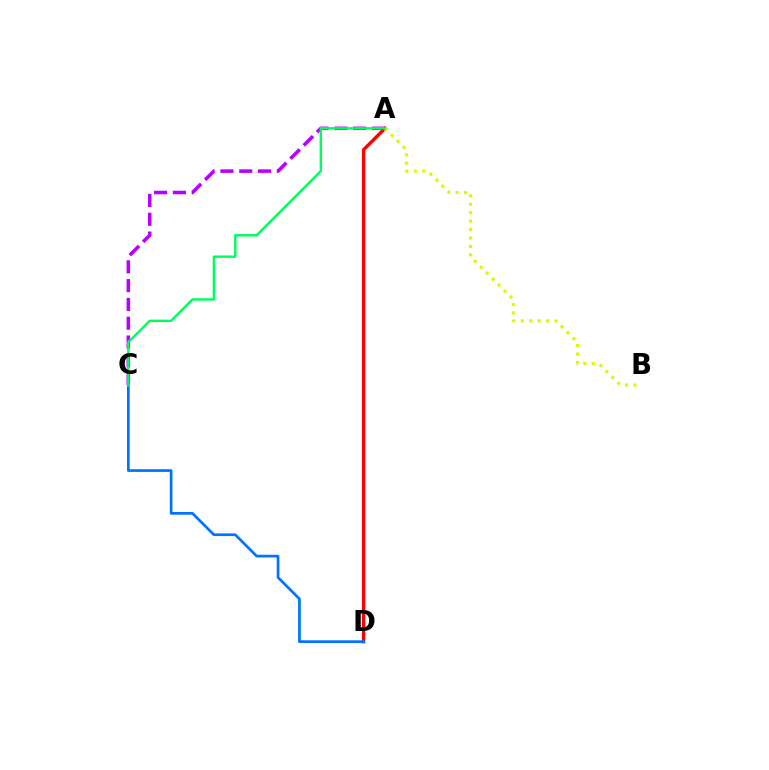{('A', 'C'): [{'color': '#b900ff', 'line_style': 'dashed', 'thickness': 2.55}, {'color': '#00ff5c', 'line_style': 'solid', 'thickness': 1.75}], ('A', 'D'): [{'color': '#ff0000', 'line_style': 'solid', 'thickness': 2.41}], ('A', 'B'): [{'color': '#d1ff00', 'line_style': 'dotted', 'thickness': 2.29}], ('C', 'D'): [{'color': '#0074ff', 'line_style': 'solid', 'thickness': 1.96}]}